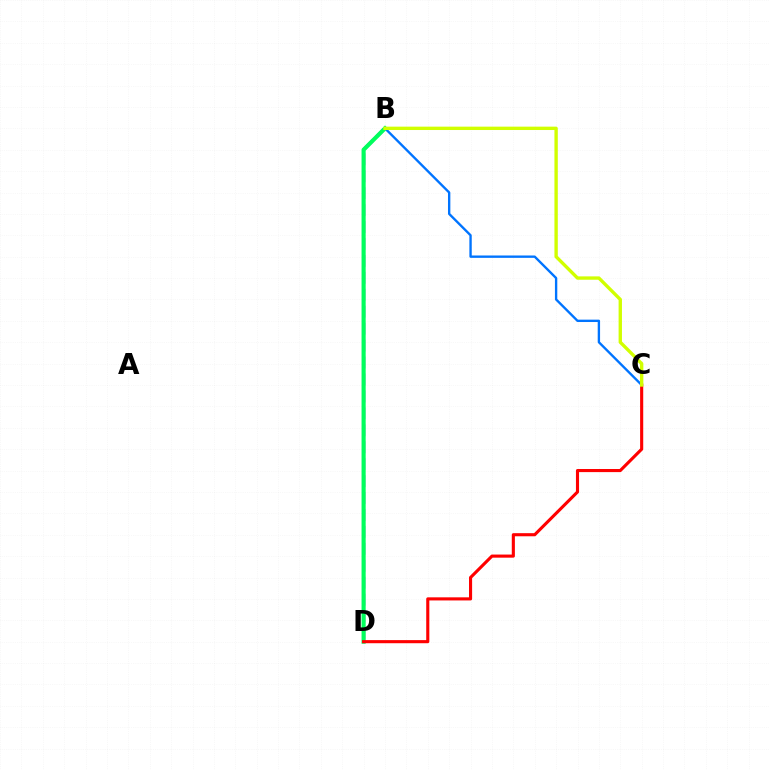{('B', 'D'): [{'color': '#b900ff', 'line_style': 'dashed', 'thickness': 2.3}, {'color': '#00ff5c', 'line_style': 'solid', 'thickness': 2.98}], ('B', 'C'): [{'color': '#0074ff', 'line_style': 'solid', 'thickness': 1.7}, {'color': '#d1ff00', 'line_style': 'solid', 'thickness': 2.42}], ('C', 'D'): [{'color': '#ff0000', 'line_style': 'solid', 'thickness': 2.24}]}